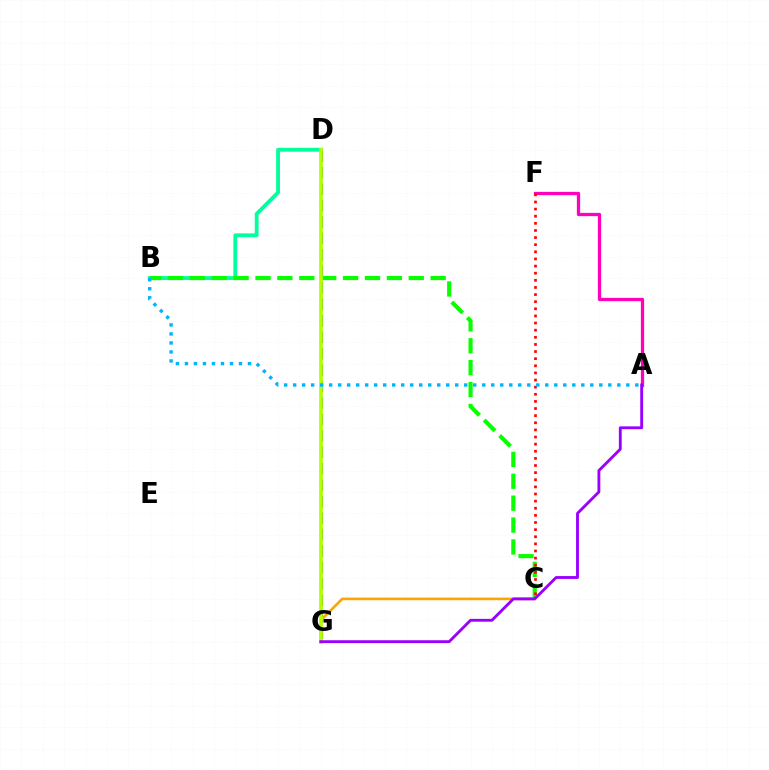{('D', 'G'): [{'color': '#0010ff', 'line_style': 'dashed', 'thickness': 2.23}, {'color': '#b3ff00', 'line_style': 'solid', 'thickness': 2.68}], ('B', 'D'): [{'color': '#00ff9d', 'line_style': 'solid', 'thickness': 2.76}], ('A', 'F'): [{'color': '#ff00bd', 'line_style': 'solid', 'thickness': 2.35}], ('B', 'C'): [{'color': '#08ff00', 'line_style': 'dashed', 'thickness': 2.97}], ('C', 'G'): [{'color': '#ffa500', 'line_style': 'solid', 'thickness': 1.89}], ('C', 'F'): [{'color': '#ff0000', 'line_style': 'dotted', 'thickness': 1.94}], ('A', 'G'): [{'color': '#9b00ff', 'line_style': 'solid', 'thickness': 2.06}], ('A', 'B'): [{'color': '#00b5ff', 'line_style': 'dotted', 'thickness': 2.45}]}